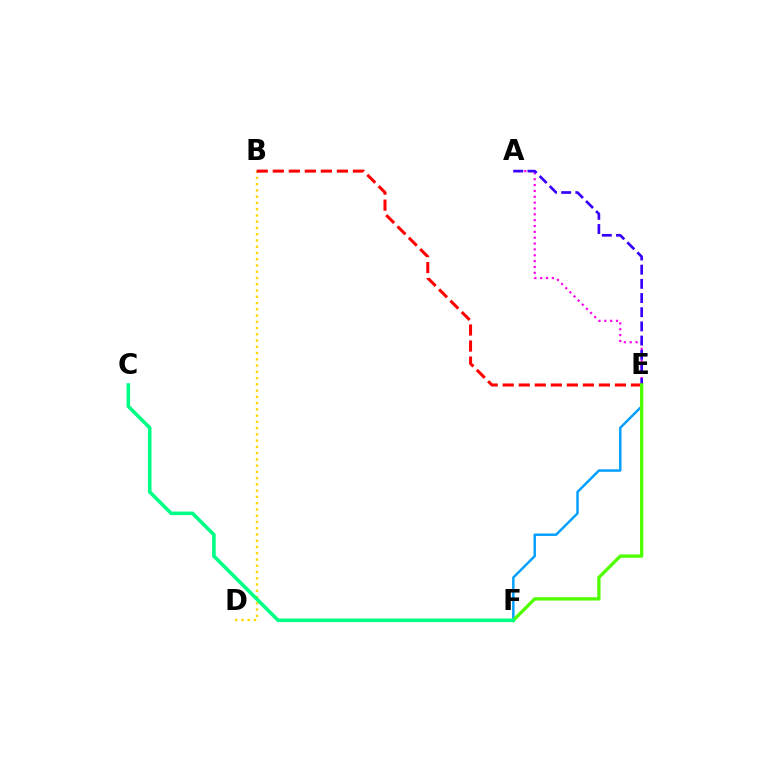{('A', 'E'): [{'color': '#ff00ed', 'line_style': 'dotted', 'thickness': 1.59}, {'color': '#3700ff', 'line_style': 'dashed', 'thickness': 1.93}], ('E', 'F'): [{'color': '#009eff', 'line_style': 'solid', 'thickness': 1.75}, {'color': '#4fff00', 'line_style': 'solid', 'thickness': 2.38}], ('B', 'D'): [{'color': '#ffd500', 'line_style': 'dotted', 'thickness': 1.7}], ('B', 'E'): [{'color': '#ff0000', 'line_style': 'dashed', 'thickness': 2.18}], ('C', 'F'): [{'color': '#00ff86', 'line_style': 'solid', 'thickness': 2.58}]}